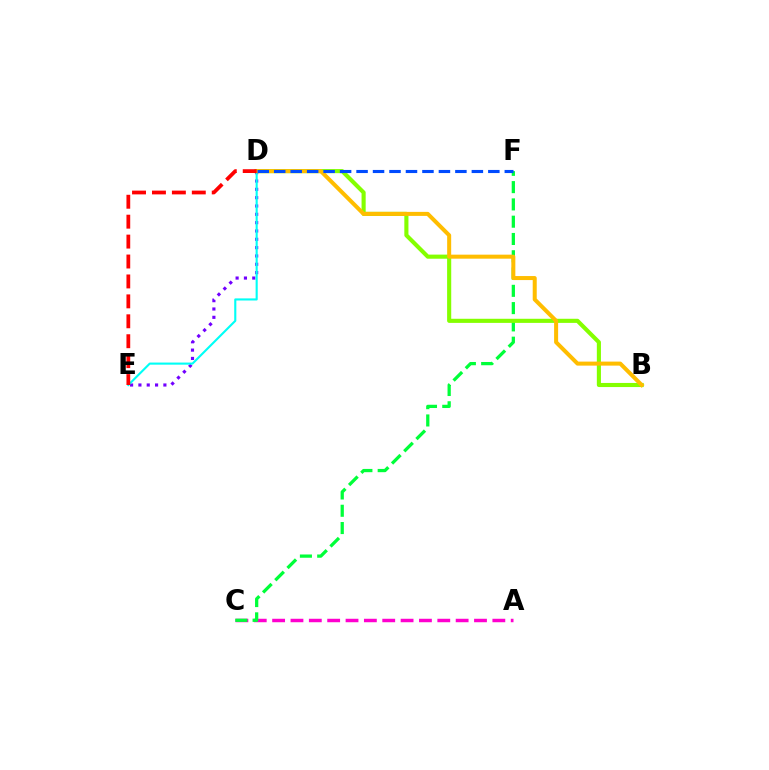{('A', 'C'): [{'color': '#ff00cf', 'line_style': 'dashed', 'thickness': 2.49}], ('C', 'F'): [{'color': '#00ff39', 'line_style': 'dashed', 'thickness': 2.35}], ('B', 'D'): [{'color': '#84ff00', 'line_style': 'solid', 'thickness': 2.96}, {'color': '#ffbd00', 'line_style': 'solid', 'thickness': 2.89}], ('D', 'E'): [{'color': '#7200ff', 'line_style': 'dotted', 'thickness': 2.26}, {'color': '#00fff6', 'line_style': 'solid', 'thickness': 1.52}, {'color': '#ff0000', 'line_style': 'dashed', 'thickness': 2.71}], ('D', 'F'): [{'color': '#004bff', 'line_style': 'dashed', 'thickness': 2.24}]}